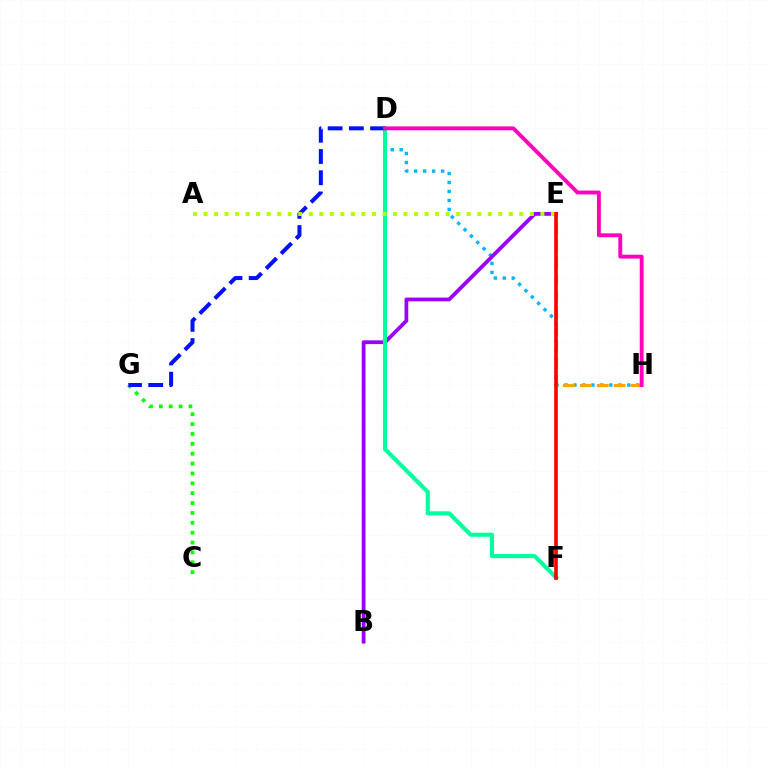{('C', 'G'): [{'color': '#08ff00', 'line_style': 'dotted', 'thickness': 2.68}], ('D', 'H'): [{'color': '#00b5ff', 'line_style': 'dotted', 'thickness': 2.44}, {'color': '#ff00bd', 'line_style': 'solid', 'thickness': 2.79}], ('B', 'E'): [{'color': '#9b00ff', 'line_style': 'solid', 'thickness': 2.71}], ('D', 'F'): [{'color': '#00ff9d', 'line_style': 'solid', 'thickness': 2.96}], ('D', 'G'): [{'color': '#0010ff', 'line_style': 'dashed', 'thickness': 2.88}], ('A', 'E'): [{'color': '#b3ff00', 'line_style': 'dotted', 'thickness': 2.86}], ('E', 'H'): [{'color': '#ffa500', 'line_style': 'dashed', 'thickness': 2.3}], ('E', 'F'): [{'color': '#ff0000', 'line_style': 'solid', 'thickness': 2.6}]}